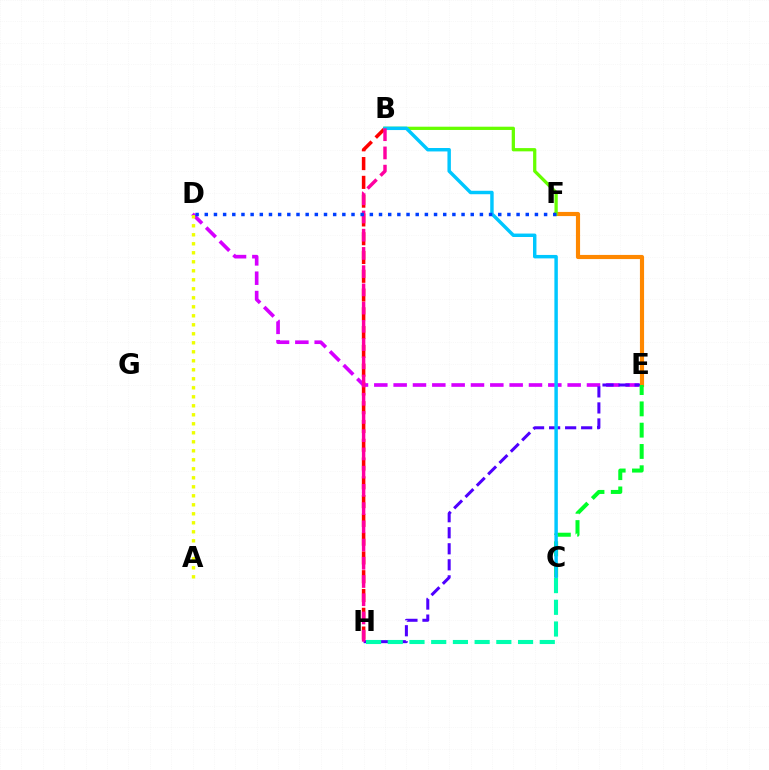{('B', 'H'): [{'color': '#ff0000', 'line_style': 'dashed', 'thickness': 2.55}, {'color': '#ff00a0', 'line_style': 'dashed', 'thickness': 2.48}], ('D', 'E'): [{'color': '#d600ff', 'line_style': 'dashed', 'thickness': 2.63}], ('E', 'H'): [{'color': '#4f00ff', 'line_style': 'dashed', 'thickness': 2.18}], ('E', 'F'): [{'color': '#ff8800', 'line_style': 'solid', 'thickness': 2.99}], ('B', 'F'): [{'color': '#66ff00', 'line_style': 'solid', 'thickness': 2.35}], ('C', 'E'): [{'color': '#00ff27', 'line_style': 'dashed', 'thickness': 2.89}], ('B', 'C'): [{'color': '#00c7ff', 'line_style': 'solid', 'thickness': 2.48}], ('C', 'H'): [{'color': '#00ffaf', 'line_style': 'dashed', 'thickness': 2.95}], ('A', 'D'): [{'color': '#eeff00', 'line_style': 'dotted', 'thickness': 2.45}], ('D', 'F'): [{'color': '#003fff', 'line_style': 'dotted', 'thickness': 2.49}]}